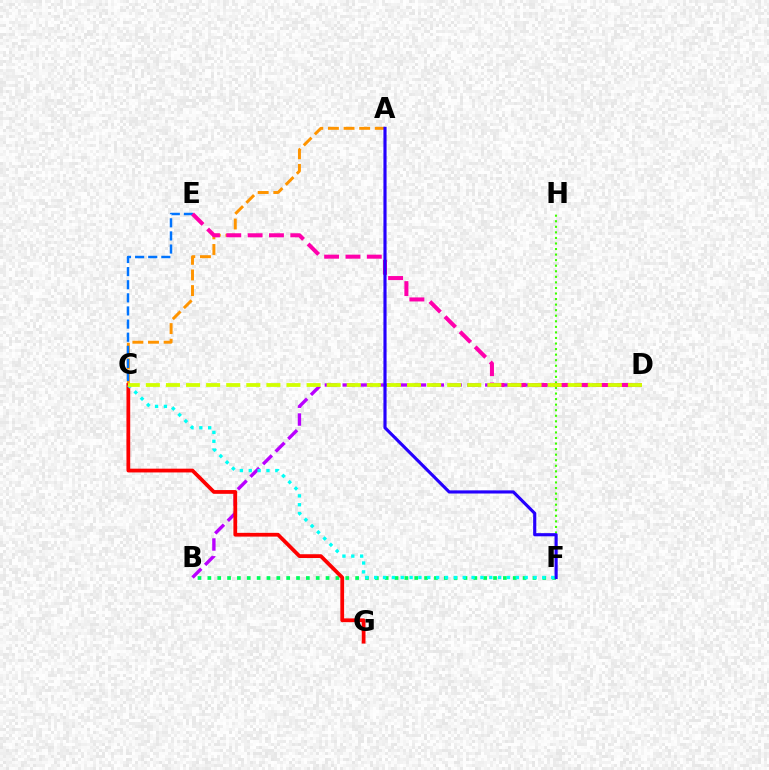{('B', 'D'): [{'color': '#b900ff', 'line_style': 'dashed', 'thickness': 2.42}], ('A', 'C'): [{'color': '#ff9400', 'line_style': 'dashed', 'thickness': 2.12}], ('B', 'F'): [{'color': '#00ff5c', 'line_style': 'dotted', 'thickness': 2.68}], ('C', 'E'): [{'color': '#0074ff', 'line_style': 'dashed', 'thickness': 1.78}], ('F', 'H'): [{'color': '#3dff00', 'line_style': 'dotted', 'thickness': 1.51}], ('D', 'E'): [{'color': '#ff00ac', 'line_style': 'dashed', 'thickness': 2.9}], ('A', 'F'): [{'color': '#2500ff', 'line_style': 'solid', 'thickness': 2.27}], ('C', 'G'): [{'color': '#ff0000', 'line_style': 'solid', 'thickness': 2.71}], ('C', 'F'): [{'color': '#00fff6', 'line_style': 'dotted', 'thickness': 2.41}], ('C', 'D'): [{'color': '#d1ff00', 'line_style': 'dashed', 'thickness': 2.73}]}